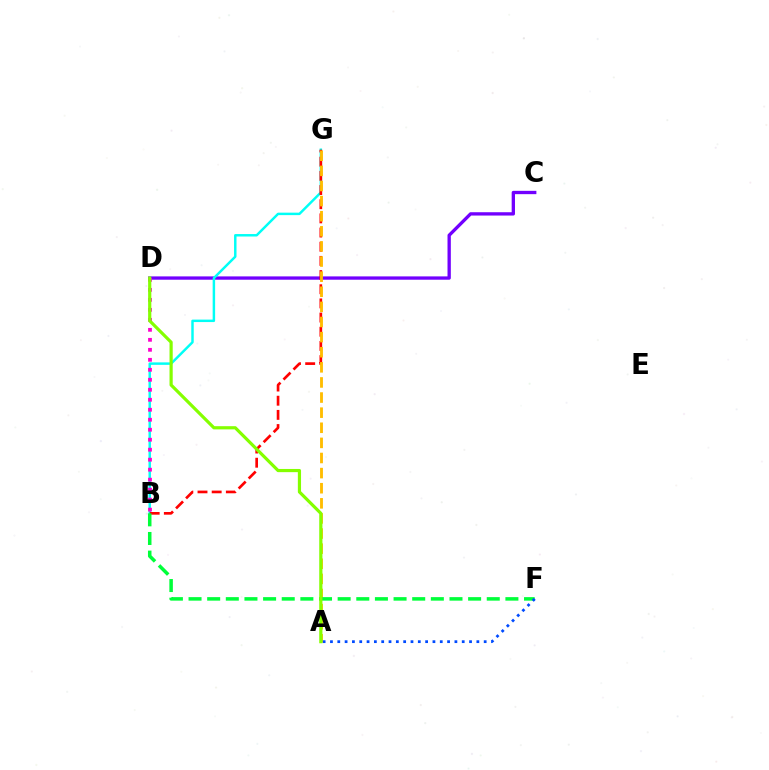{('C', 'D'): [{'color': '#7200ff', 'line_style': 'solid', 'thickness': 2.39}], ('B', 'G'): [{'color': '#00fff6', 'line_style': 'solid', 'thickness': 1.77}, {'color': '#ff0000', 'line_style': 'dashed', 'thickness': 1.93}], ('B', 'D'): [{'color': '#ff00cf', 'line_style': 'dotted', 'thickness': 2.71}], ('A', 'G'): [{'color': '#ffbd00', 'line_style': 'dashed', 'thickness': 2.05}], ('B', 'F'): [{'color': '#00ff39', 'line_style': 'dashed', 'thickness': 2.53}], ('A', 'F'): [{'color': '#004bff', 'line_style': 'dotted', 'thickness': 1.99}], ('A', 'D'): [{'color': '#84ff00', 'line_style': 'solid', 'thickness': 2.3}]}